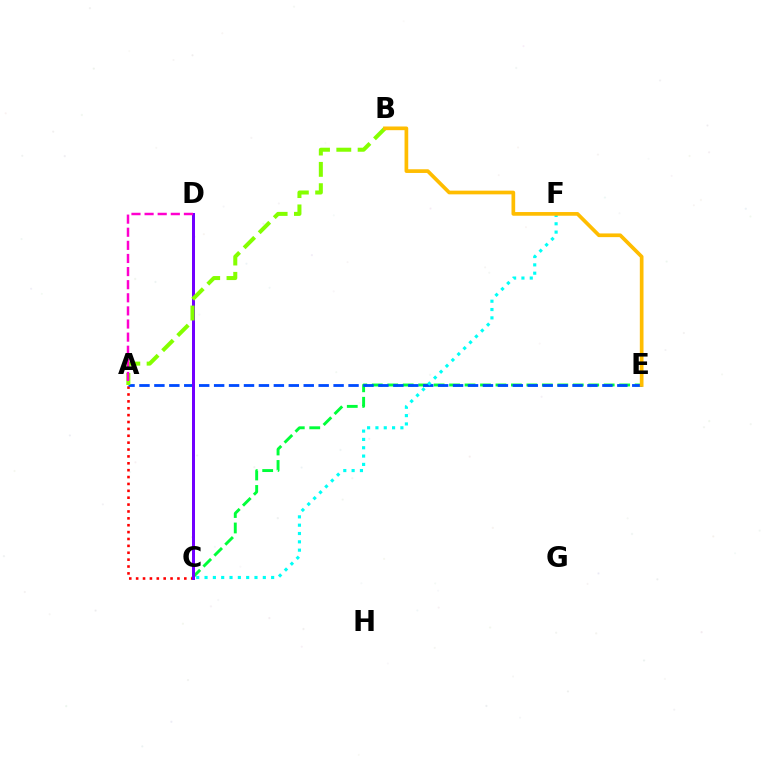{('A', 'C'): [{'color': '#ff0000', 'line_style': 'dotted', 'thickness': 1.87}], ('C', 'E'): [{'color': '#00ff39', 'line_style': 'dashed', 'thickness': 2.1}], ('A', 'E'): [{'color': '#004bff', 'line_style': 'dashed', 'thickness': 2.03}], ('C', 'D'): [{'color': '#7200ff', 'line_style': 'solid', 'thickness': 2.16}], ('A', 'B'): [{'color': '#84ff00', 'line_style': 'dashed', 'thickness': 2.89}], ('C', 'F'): [{'color': '#00fff6', 'line_style': 'dotted', 'thickness': 2.26}], ('A', 'D'): [{'color': '#ff00cf', 'line_style': 'dashed', 'thickness': 1.78}], ('B', 'E'): [{'color': '#ffbd00', 'line_style': 'solid', 'thickness': 2.66}]}